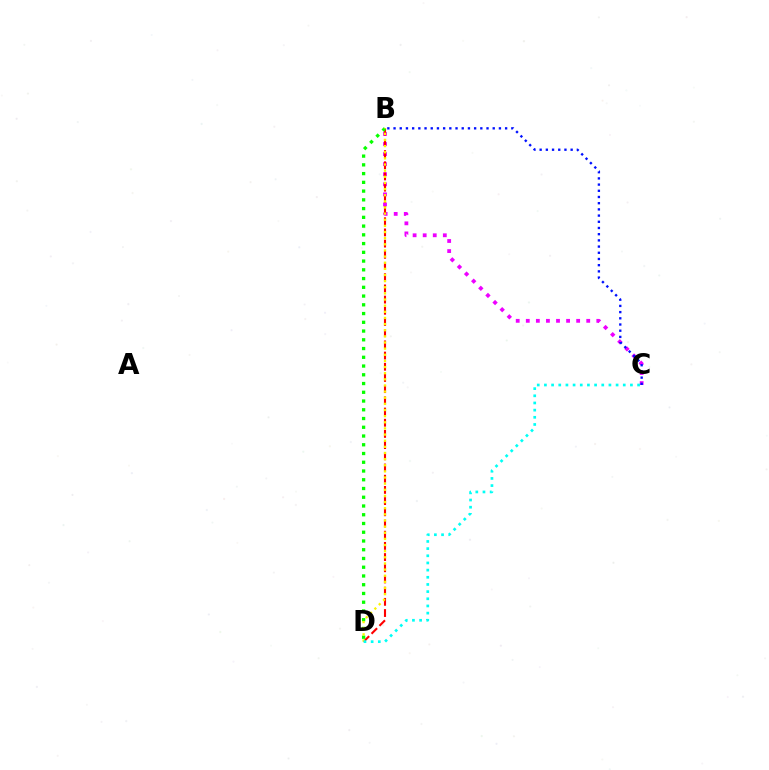{('B', 'C'): [{'color': '#ee00ff', 'line_style': 'dotted', 'thickness': 2.74}, {'color': '#0010ff', 'line_style': 'dotted', 'thickness': 1.68}], ('B', 'D'): [{'color': '#ff0000', 'line_style': 'dashed', 'thickness': 1.52}, {'color': '#08ff00', 'line_style': 'dotted', 'thickness': 2.38}, {'color': '#fcf500', 'line_style': 'dotted', 'thickness': 1.67}], ('C', 'D'): [{'color': '#00fff6', 'line_style': 'dotted', 'thickness': 1.95}]}